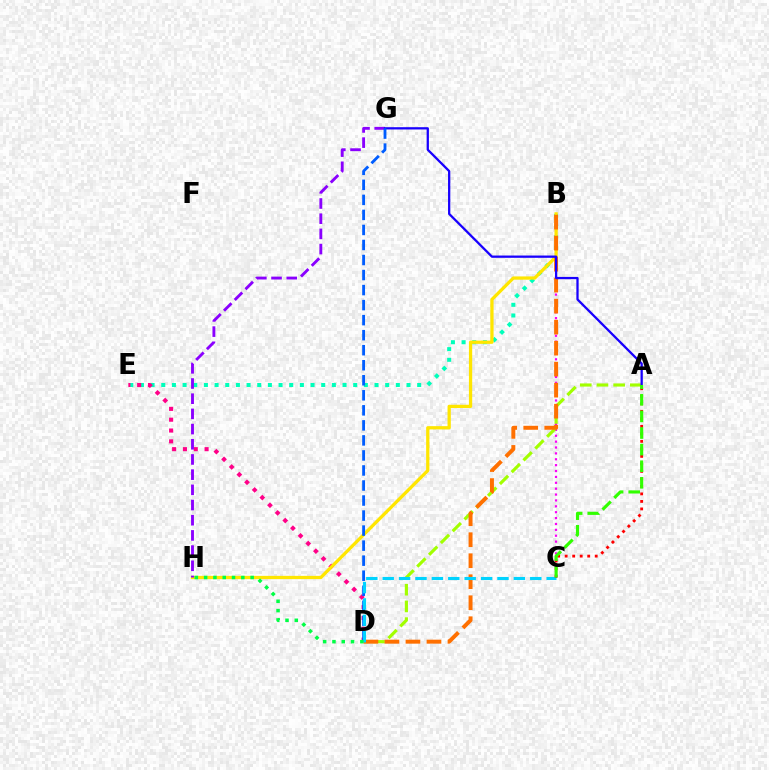{('B', 'E'): [{'color': '#00ffbb', 'line_style': 'dotted', 'thickness': 2.9}], ('D', 'E'): [{'color': '#ff0088', 'line_style': 'dotted', 'thickness': 2.94}], ('B', 'C'): [{'color': '#fa00f9', 'line_style': 'dotted', 'thickness': 1.6}], ('A', 'D'): [{'color': '#a2ff00', 'line_style': 'dashed', 'thickness': 2.27}], ('B', 'H'): [{'color': '#ffe600', 'line_style': 'solid', 'thickness': 2.35}], ('G', 'H'): [{'color': '#8a00ff', 'line_style': 'dashed', 'thickness': 2.06}], ('B', 'D'): [{'color': '#ff7000', 'line_style': 'dashed', 'thickness': 2.85}], ('A', 'G'): [{'color': '#1900ff', 'line_style': 'solid', 'thickness': 1.64}], ('D', 'G'): [{'color': '#005dff', 'line_style': 'dashed', 'thickness': 2.04}], ('C', 'D'): [{'color': '#00d3ff', 'line_style': 'dashed', 'thickness': 2.23}], ('A', 'C'): [{'color': '#ff0000', 'line_style': 'dotted', 'thickness': 2.04}, {'color': '#31ff00', 'line_style': 'dashed', 'thickness': 2.25}], ('D', 'H'): [{'color': '#00ff45', 'line_style': 'dotted', 'thickness': 2.53}]}